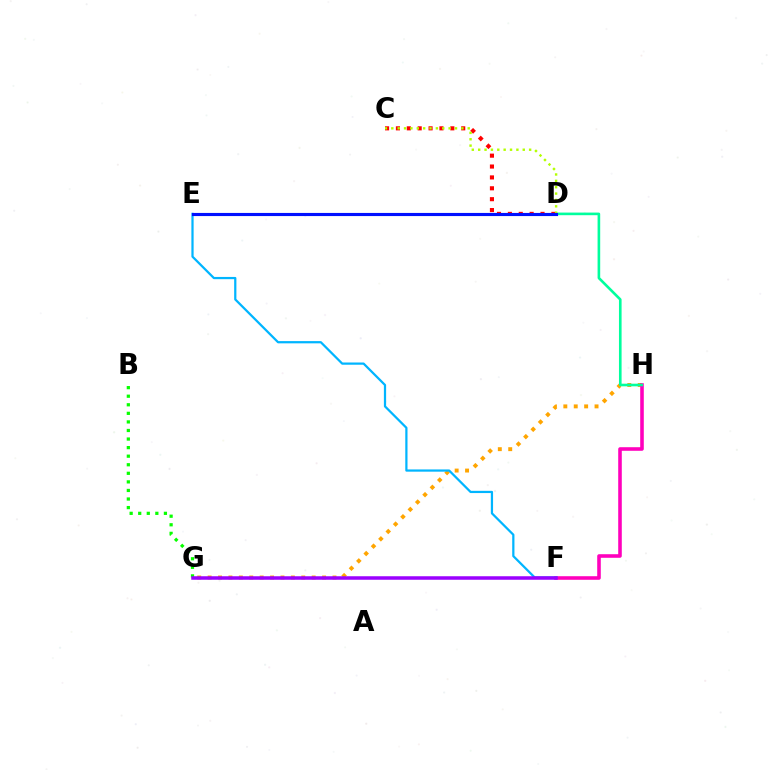{('B', 'G'): [{'color': '#08ff00', 'line_style': 'dotted', 'thickness': 2.33}], ('G', 'H'): [{'color': '#ffa500', 'line_style': 'dotted', 'thickness': 2.83}], ('F', 'H'): [{'color': '#ff00bd', 'line_style': 'solid', 'thickness': 2.57}], ('E', 'F'): [{'color': '#00b5ff', 'line_style': 'solid', 'thickness': 1.61}], ('D', 'H'): [{'color': '#00ff9d', 'line_style': 'solid', 'thickness': 1.89}], ('F', 'G'): [{'color': '#9b00ff', 'line_style': 'solid', 'thickness': 2.53}], ('C', 'D'): [{'color': '#ff0000', 'line_style': 'dotted', 'thickness': 2.96}, {'color': '#b3ff00', 'line_style': 'dotted', 'thickness': 1.73}], ('D', 'E'): [{'color': '#0010ff', 'line_style': 'solid', 'thickness': 2.26}]}